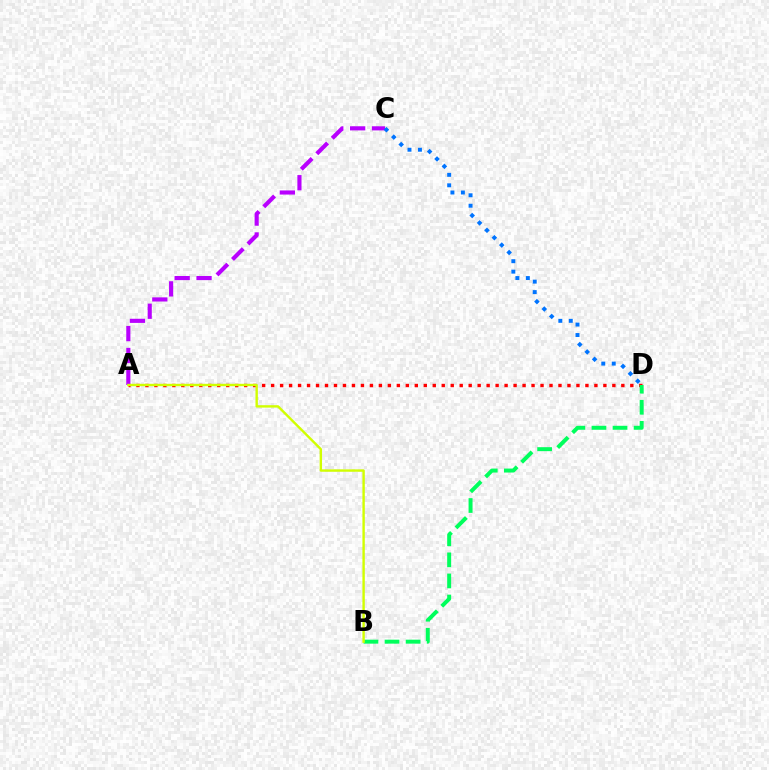{('A', 'D'): [{'color': '#ff0000', 'line_style': 'dotted', 'thickness': 2.44}], ('A', 'C'): [{'color': '#b900ff', 'line_style': 'dashed', 'thickness': 2.97}], ('C', 'D'): [{'color': '#0074ff', 'line_style': 'dotted', 'thickness': 2.84}], ('B', 'D'): [{'color': '#00ff5c', 'line_style': 'dashed', 'thickness': 2.86}], ('A', 'B'): [{'color': '#d1ff00', 'line_style': 'solid', 'thickness': 1.73}]}